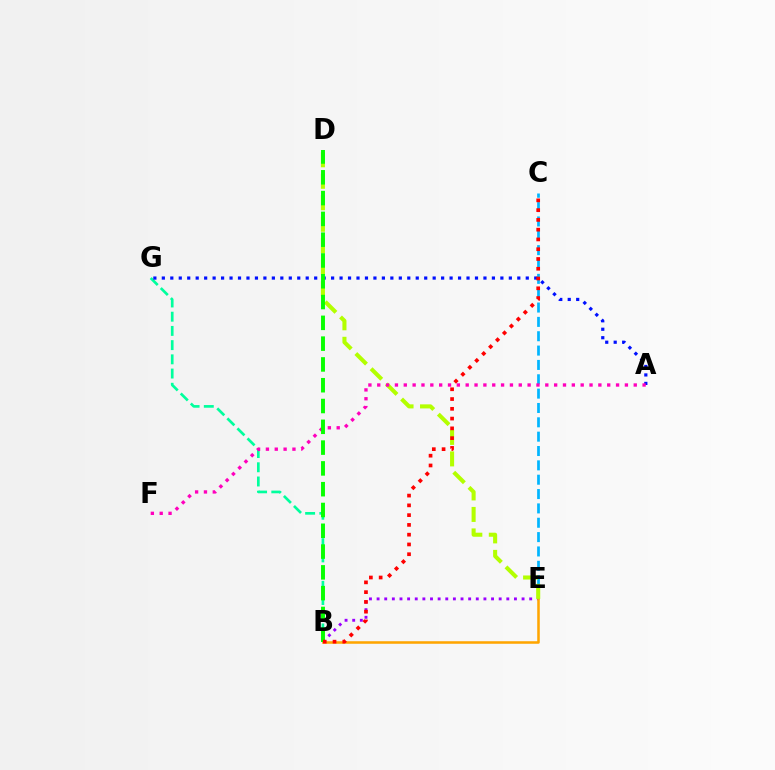{('B', 'E'): [{'color': '#9b00ff', 'line_style': 'dotted', 'thickness': 2.07}, {'color': '#ffa500', 'line_style': 'solid', 'thickness': 1.83}], ('C', 'E'): [{'color': '#00b5ff', 'line_style': 'dashed', 'thickness': 1.95}], ('B', 'G'): [{'color': '#00ff9d', 'line_style': 'dashed', 'thickness': 1.93}], ('D', 'E'): [{'color': '#b3ff00', 'line_style': 'dashed', 'thickness': 2.92}], ('A', 'G'): [{'color': '#0010ff', 'line_style': 'dotted', 'thickness': 2.3}], ('A', 'F'): [{'color': '#ff00bd', 'line_style': 'dotted', 'thickness': 2.4}], ('B', 'D'): [{'color': '#08ff00', 'line_style': 'dashed', 'thickness': 2.82}], ('B', 'C'): [{'color': '#ff0000', 'line_style': 'dotted', 'thickness': 2.65}]}